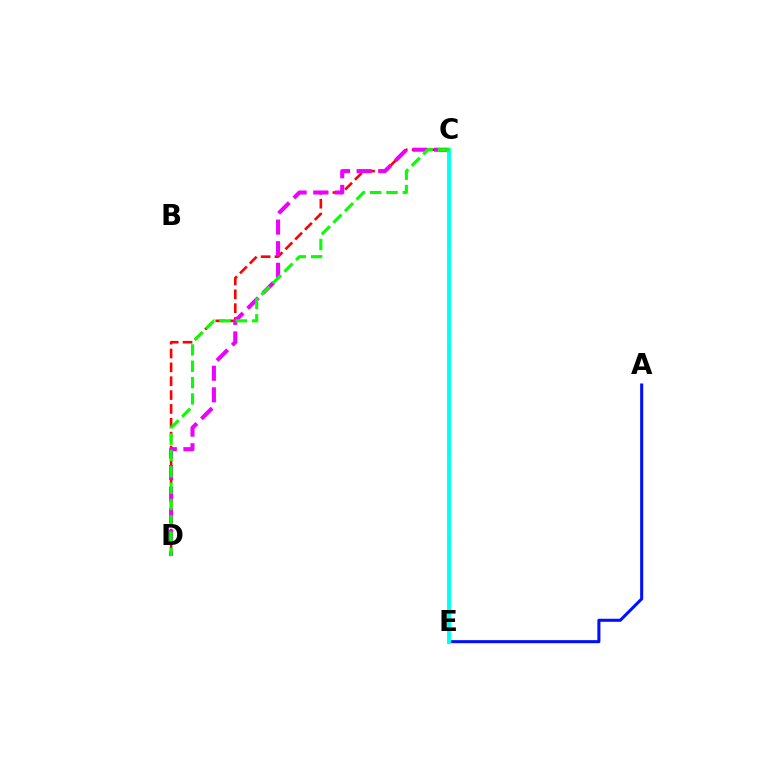{('A', 'E'): [{'color': '#0010ff', 'line_style': 'solid', 'thickness': 2.19}], ('C', 'D'): [{'color': '#ff0000', 'line_style': 'dashed', 'thickness': 1.88}, {'color': '#ee00ff', 'line_style': 'dashed', 'thickness': 2.93}, {'color': '#08ff00', 'line_style': 'dashed', 'thickness': 2.22}], ('C', 'E'): [{'color': '#fcf500', 'line_style': 'dashed', 'thickness': 2.36}, {'color': '#00fff6', 'line_style': 'solid', 'thickness': 2.78}]}